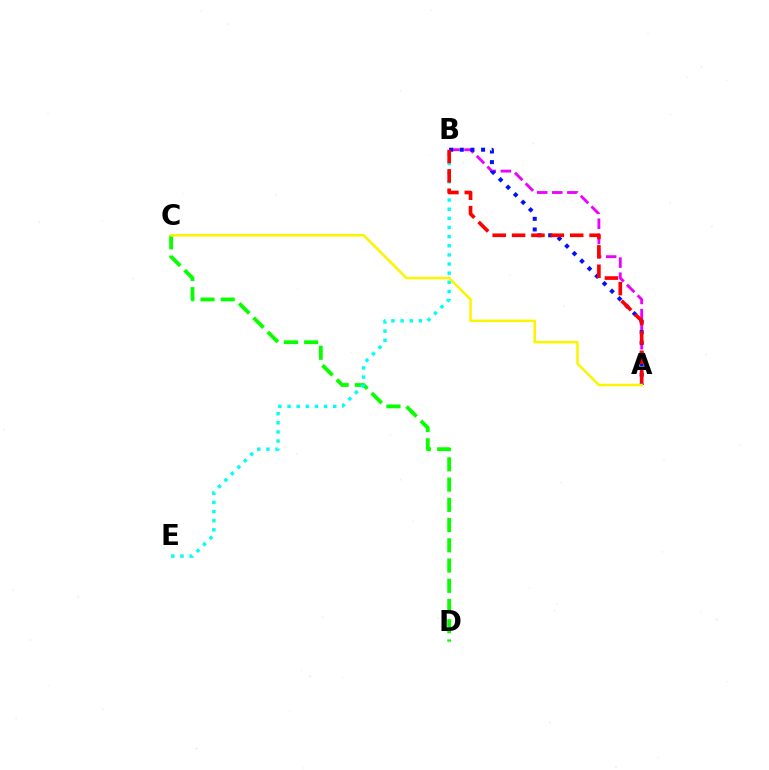{('C', 'D'): [{'color': '#08ff00', 'line_style': 'dashed', 'thickness': 2.75}], ('A', 'B'): [{'color': '#ee00ff', 'line_style': 'dashed', 'thickness': 2.05}, {'color': '#0010ff', 'line_style': 'dotted', 'thickness': 2.89}, {'color': '#ff0000', 'line_style': 'dashed', 'thickness': 2.63}], ('B', 'E'): [{'color': '#00fff6', 'line_style': 'dotted', 'thickness': 2.48}], ('A', 'C'): [{'color': '#fcf500', 'line_style': 'solid', 'thickness': 1.82}]}